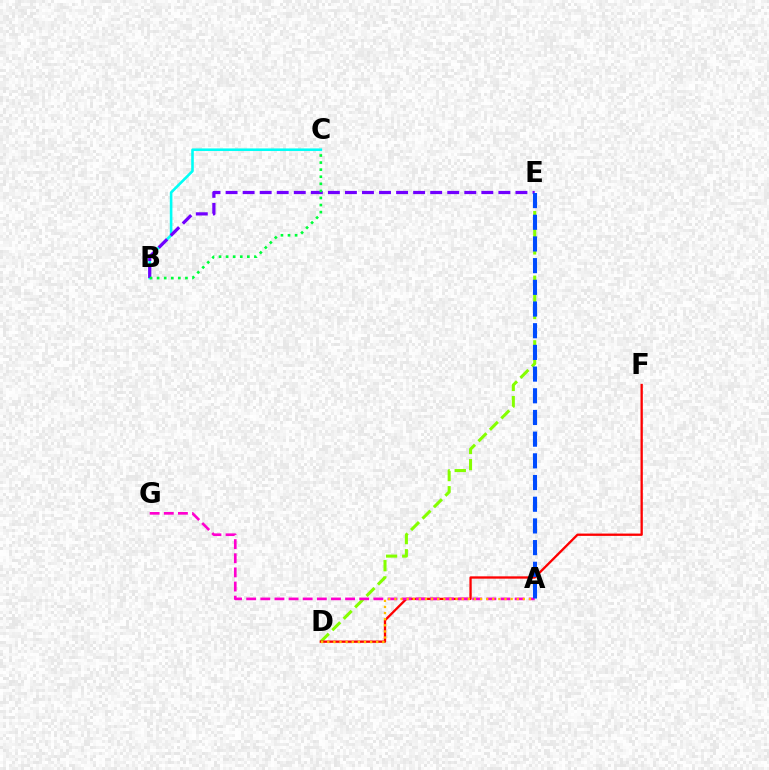{('B', 'C'): [{'color': '#00fff6', 'line_style': 'solid', 'thickness': 1.87}, {'color': '#00ff39', 'line_style': 'dotted', 'thickness': 1.92}], ('B', 'E'): [{'color': '#7200ff', 'line_style': 'dashed', 'thickness': 2.32}], ('D', 'E'): [{'color': '#84ff00', 'line_style': 'dashed', 'thickness': 2.19}], ('D', 'F'): [{'color': '#ff0000', 'line_style': 'solid', 'thickness': 1.67}], ('A', 'G'): [{'color': '#ff00cf', 'line_style': 'dashed', 'thickness': 1.92}], ('A', 'E'): [{'color': '#004bff', 'line_style': 'dashed', 'thickness': 2.95}], ('A', 'D'): [{'color': '#ffbd00', 'line_style': 'dotted', 'thickness': 1.66}]}